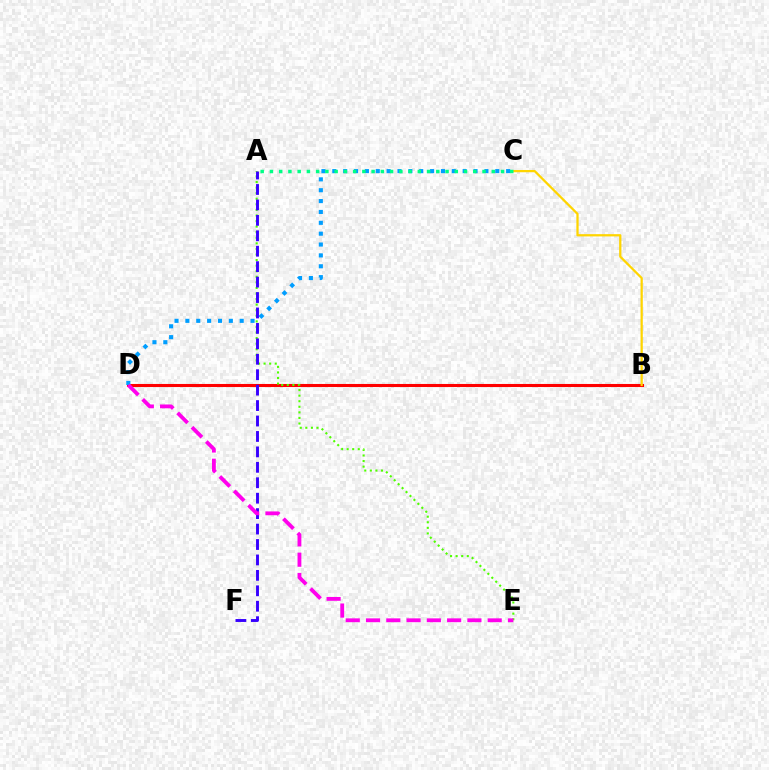{('B', 'D'): [{'color': '#ff0000', 'line_style': 'solid', 'thickness': 2.21}], ('A', 'E'): [{'color': '#4fff00', 'line_style': 'dotted', 'thickness': 1.51}], ('C', 'D'): [{'color': '#009eff', 'line_style': 'dotted', 'thickness': 2.95}], ('A', 'F'): [{'color': '#3700ff', 'line_style': 'dashed', 'thickness': 2.1}], ('B', 'C'): [{'color': '#ffd500', 'line_style': 'solid', 'thickness': 1.62}], ('A', 'C'): [{'color': '#00ff86', 'line_style': 'dotted', 'thickness': 2.51}], ('D', 'E'): [{'color': '#ff00ed', 'line_style': 'dashed', 'thickness': 2.75}]}